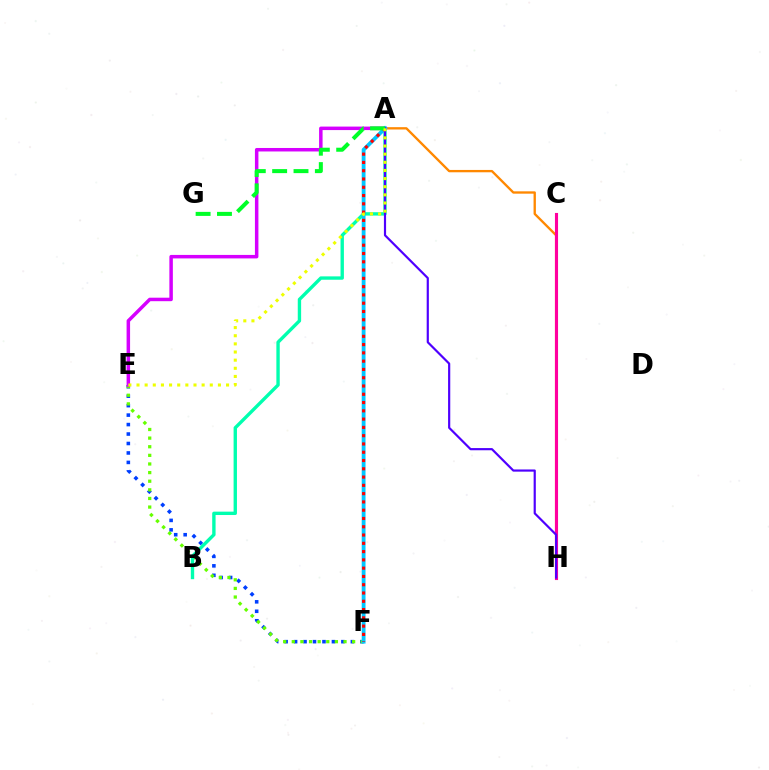{('E', 'F'): [{'color': '#003fff', 'line_style': 'dotted', 'thickness': 2.57}, {'color': '#66ff00', 'line_style': 'dotted', 'thickness': 2.34}], ('A', 'H'): [{'color': '#ff8800', 'line_style': 'solid', 'thickness': 1.68}, {'color': '#4f00ff', 'line_style': 'solid', 'thickness': 1.57}], ('A', 'B'): [{'color': '#00ffaf', 'line_style': 'solid', 'thickness': 2.43}], ('C', 'H'): [{'color': '#ff00a0', 'line_style': 'solid', 'thickness': 2.23}], ('A', 'E'): [{'color': '#d600ff', 'line_style': 'solid', 'thickness': 2.51}, {'color': '#eeff00', 'line_style': 'dotted', 'thickness': 2.21}], ('A', 'F'): [{'color': '#00c7ff', 'line_style': 'solid', 'thickness': 2.75}, {'color': '#ff0000', 'line_style': 'dotted', 'thickness': 2.25}], ('A', 'G'): [{'color': '#00ff27', 'line_style': 'dashed', 'thickness': 2.9}]}